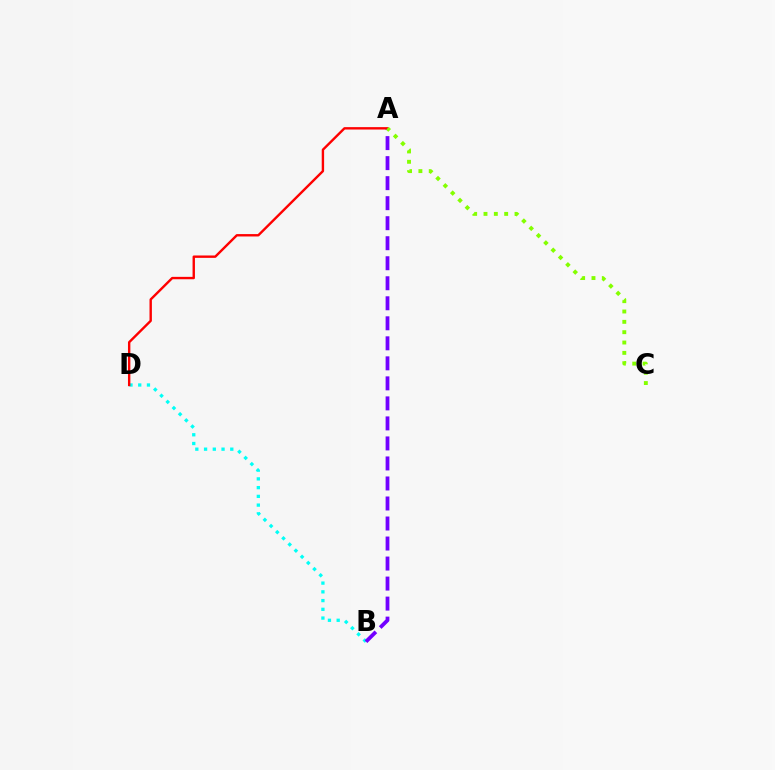{('B', 'D'): [{'color': '#00fff6', 'line_style': 'dotted', 'thickness': 2.37}], ('A', 'B'): [{'color': '#7200ff', 'line_style': 'dashed', 'thickness': 2.72}], ('A', 'D'): [{'color': '#ff0000', 'line_style': 'solid', 'thickness': 1.72}], ('A', 'C'): [{'color': '#84ff00', 'line_style': 'dotted', 'thickness': 2.81}]}